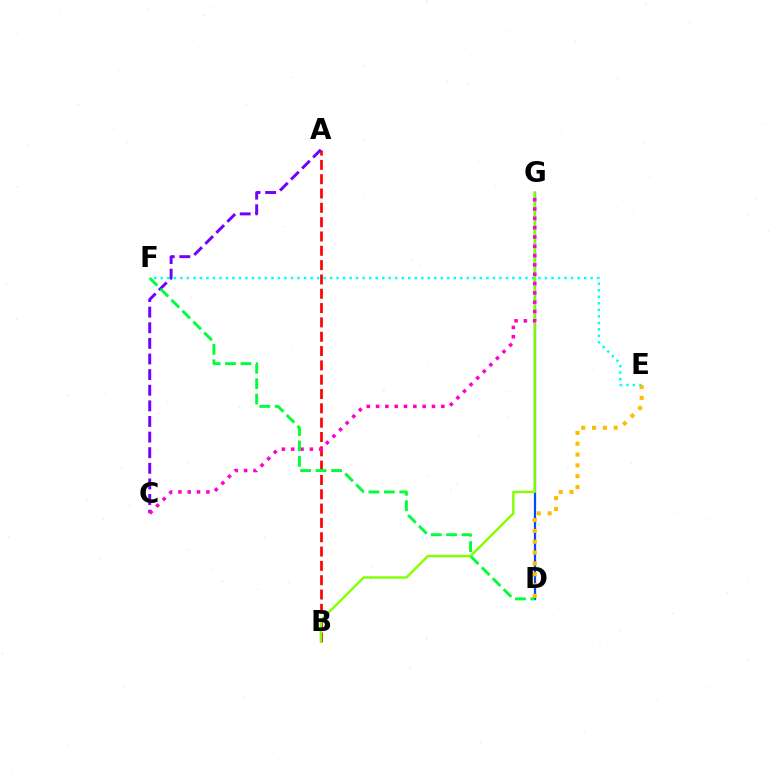{('A', 'B'): [{'color': '#ff0000', 'line_style': 'dashed', 'thickness': 1.95}], ('D', 'G'): [{'color': '#004bff', 'line_style': 'solid', 'thickness': 1.62}], ('A', 'C'): [{'color': '#7200ff', 'line_style': 'dashed', 'thickness': 2.12}], ('B', 'G'): [{'color': '#84ff00', 'line_style': 'solid', 'thickness': 1.74}], ('C', 'G'): [{'color': '#ff00cf', 'line_style': 'dotted', 'thickness': 2.53}], ('E', 'F'): [{'color': '#00fff6', 'line_style': 'dotted', 'thickness': 1.77}], ('D', 'E'): [{'color': '#ffbd00', 'line_style': 'dotted', 'thickness': 2.94}], ('D', 'F'): [{'color': '#00ff39', 'line_style': 'dashed', 'thickness': 2.09}]}